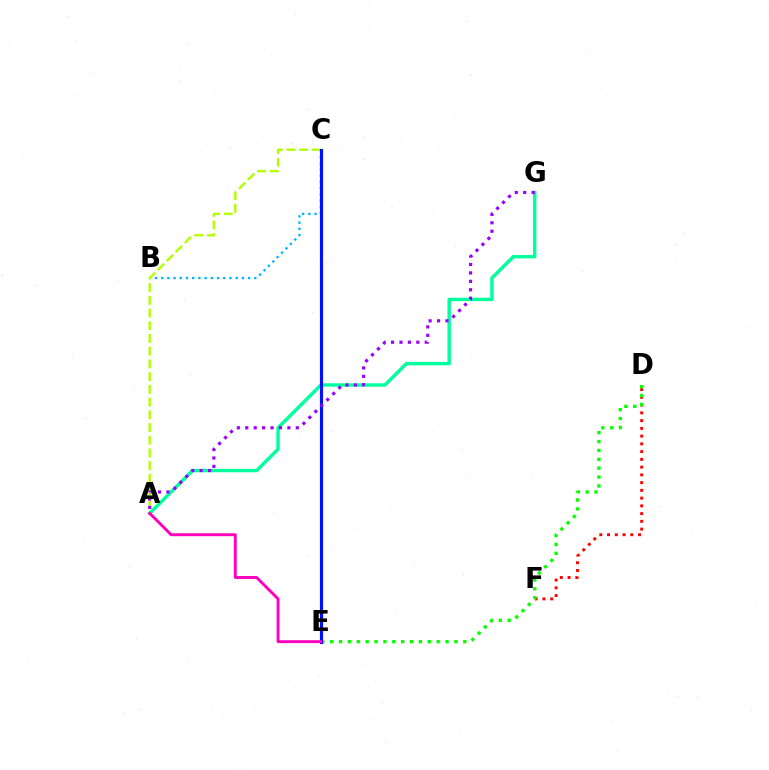{('D', 'F'): [{'color': '#ff0000', 'line_style': 'dotted', 'thickness': 2.11}], ('D', 'E'): [{'color': '#08ff00', 'line_style': 'dotted', 'thickness': 2.41}], ('C', 'E'): [{'color': '#ffa500', 'line_style': 'dotted', 'thickness': 1.86}, {'color': '#0010ff', 'line_style': 'solid', 'thickness': 2.25}], ('A', 'G'): [{'color': '#00ff9d', 'line_style': 'solid', 'thickness': 2.46}, {'color': '#9b00ff', 'line_style': 'dotted', 'thickness': 2.29}], ('B', 'C'): [{'color': '#00b5ff', 'line_style': 'dotted', 'thickness': 1.69}], ('A', 'C'): [{'color': '#b3ff00', 'line_style': 'dashed', 'thickness': 1.73}], ('A', 'E'): [{'color': '#ff00bd', 'line_style': 'solid', 'thickness': 2.09}]}